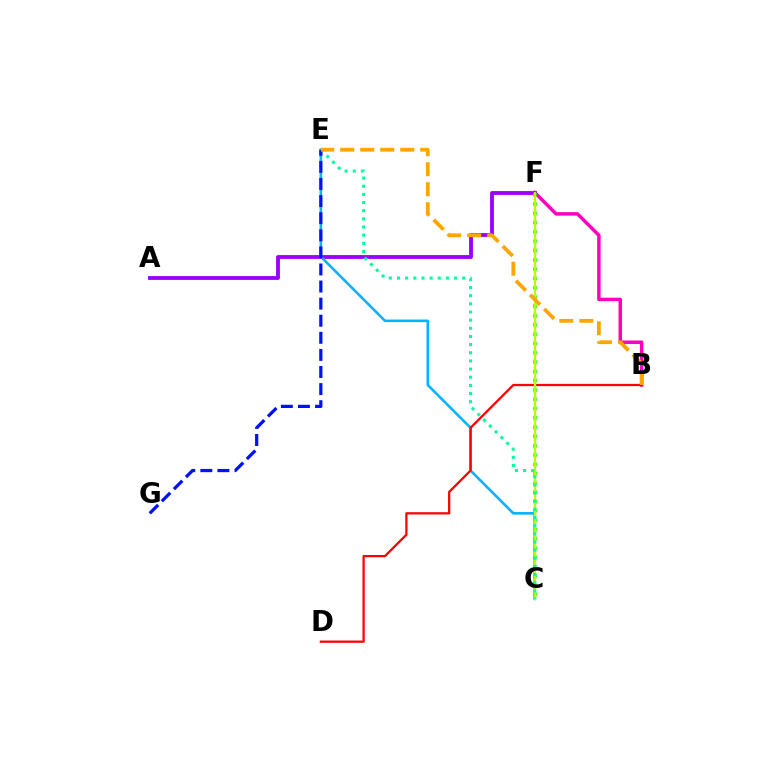{('B', 'F'): [{'color': '#ff00bd', 'line_style': 'solid', 'thickness': 2.5}], ('A', 'F'): [{'color': '#9b00ff', 'line_style': 'solid', 'thickness': 2.76}], ('C', 'E'): [{'color': '#00b5ff', 'line_style': 'solid', 'thickness': 1.86}, {'color': '#00ff9d', 'line_style': 'dotted', 'thickness': 2.22}], ('B', 'D'): [{'color': '#ff0000', 'line_style': 'solid', 'thickness': 1.63}], ('C', 'F'): [{'color': '#08ff00', 'line_style': 'dotted', 'thickness': 2.53}, {'color': '#b3ff00', 'line_style': 'solid', 'thickness': 1.62}], ('E', 'G'): [{'color': '#0010ff', 'line_style': 'dashed', 'thickness': 2.32}], ('B', 'E'): [{'color': '#ffa500', 'line_style': 'dashed', 'thickness': 2.72}]}